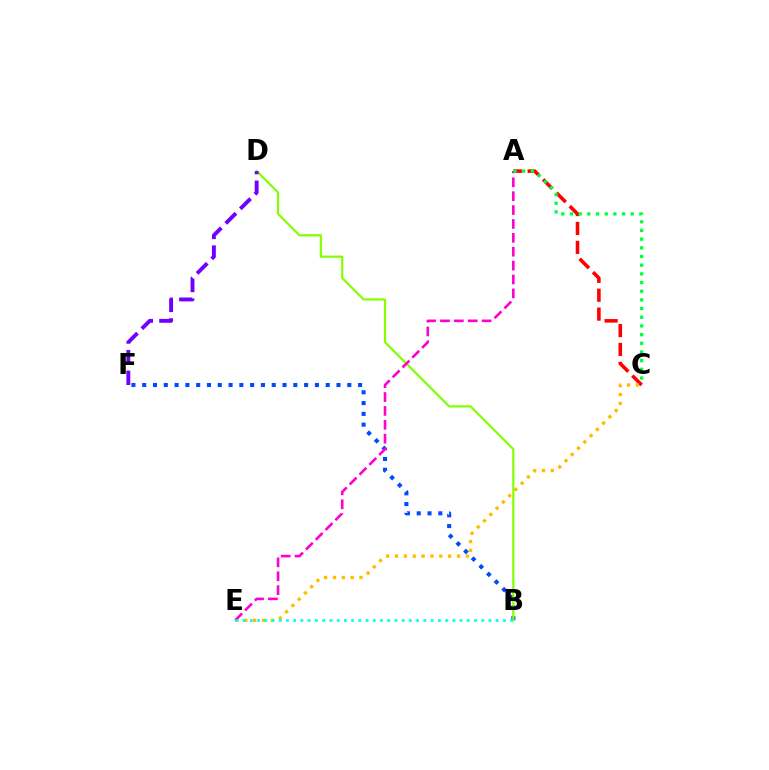{('B', 'F'): [{'color': '#004bff', 'line_style': 'dotted', 'thickness': 2.93}], ('A', 'C'): [{'color': '#ff0000', 'line_style': 'dashed', 'thickness': 2.57}, {'color': '#00ff39', 'line_style': 'dotted', 'thickness': 2.36}], ('B', 'D'): [{'color': '#84ff00', 'line_style': 'solid', 'thickness': 1.59}], ('D', 'F'): [{'color': '#7200ff', 'line_style': 'dashed', 'thickness': 2.8}], ('C', 'E'): [{'color': '#ffbd00', 'line_style': 'dotted', 'thickness': 2.41}], ('A', 'E'): [{'color': '#ff00cf', 'line_style': 'dashed', 'thickness': 1.89}], ('B', 'E'): [{'color': '#00fff6', 'line_style': 'dotted', 'thickness': 1.96}]}